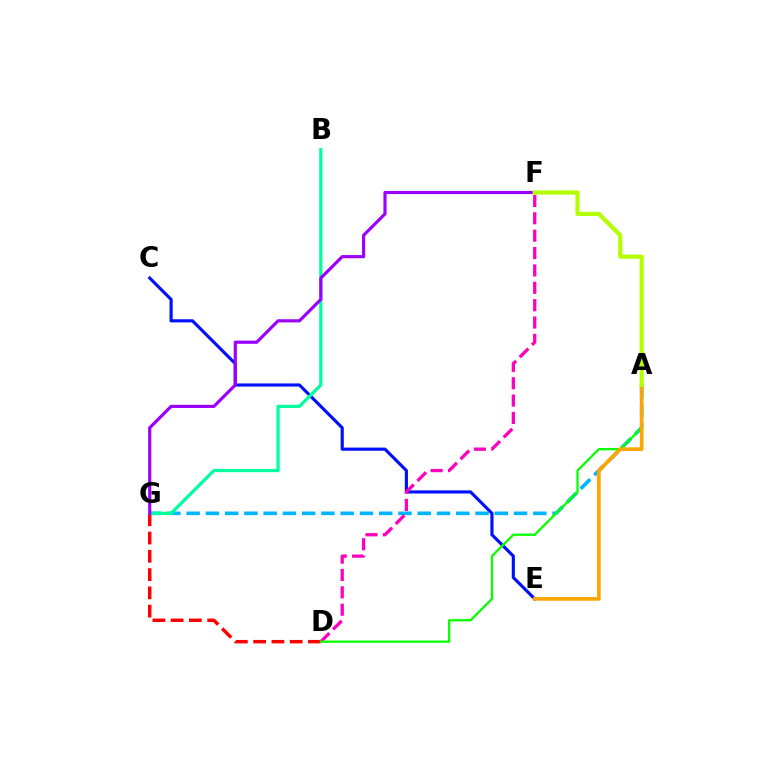{('C', 'E'): [{'color': '#0010ff', 'line_style': 'solid', 'thickness': 2.26}], ('A', 'G'): [{'color': '#00b5ff', 'line_style': 'dashed', 'thickness': 2.62}], ('D', 'G'): [{'color': '#ff0000', 'line_style': 'dashed', 'thickness': 2.48}], ('D', 'F'): [{'color': '#ff00bd', 'line_style': 'dashed', 'thickness': 2.36}], ('B', 'G'): [{'color': '#00ff9d', 'line_style': 'solid', 'thickness': 2.33}], ('F', 'G'): [{'color': '#9b00ff', 'line_style': 'solid', 'thickness': 2.28}], ('A', 'D'): [{'color': '#08ff00', 'line_style': 'solid', 'thickness': 1.64}], ('A', 'E'): [{'color': '#ffa500', 'line_style': 'solid', 'thickness': 2.65}], ('A', 'F'): [{'color': '#b3ff00', 'line_style': 'solid', 'thickness': 3.0}]}